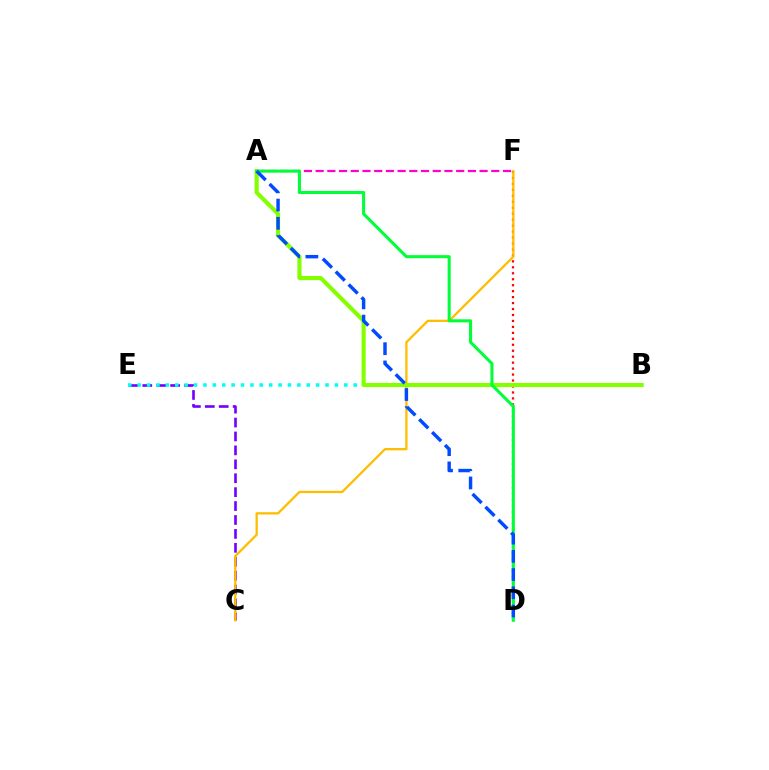{('D', 'F'): [{'color': '#ff0000', 'line_style': 'dotted', 'thickness': 1.62}], ('C', 'E'): [{'color': '#7200ff', 'line_style': 'dashed', 'thickness': 1.89}], ('C', 'F'): [{'color': '#ffbd00', 'line_style': 'solid', 'thickness': 1.64}], ('A', 'F'): [{'color': '#ff00cf', 'line_style': 'dashed', 'thickness': 1.59}], ('B', 'E'): [{'color': '#00fff6', 'line_style': 'dotted', 'thickness': 2.55}], ('A', 'B'): [{'color': '#84ff00', 'line_style': 'solid', 'thickness': 2.97}], ('A', 'D'): [{'color': '#00ff39', 'line_style': 'solid', 'thickness': 2.21}, {'color': '#004bff', 'line_style': 'dashed', 'thickness': 2.48}]}